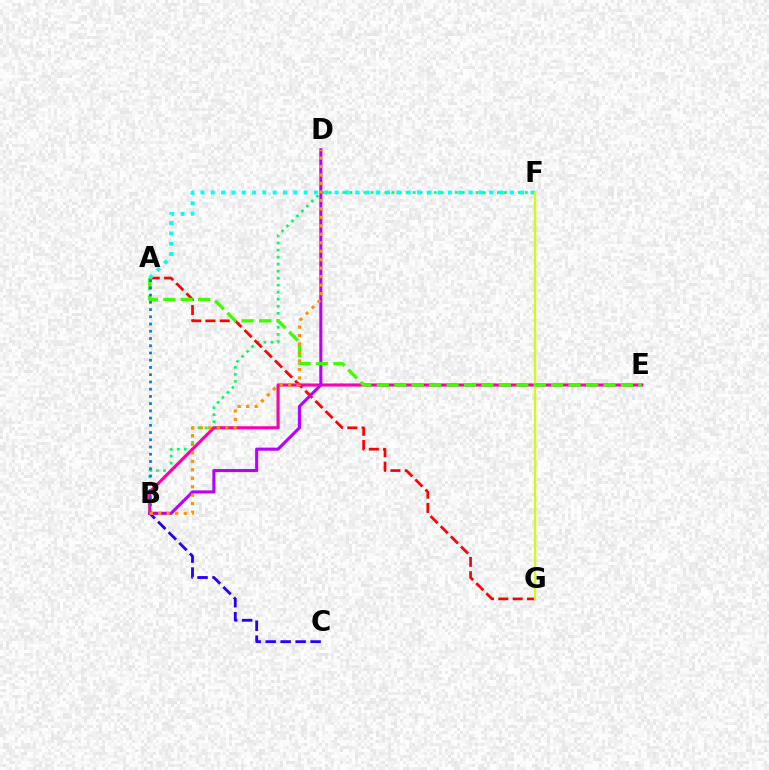{('B', 'F'): [{'color': '#00ff5c', 'line_style': 'dotted', 'thickness': 1.91}], ('B', 'C'): [{'color': '#2500ff', 'line_style': 'dashed', 'thickness': 2.03}], ('A', 'G'): [{'color': '#ff0000', 'line_style': 'dashed', 'thickness': 1.95}], ('B', 'E'): [{'color': '#ff00ac', 'line_style': 'solid', 'thickness': 2.23}], ('B', 'D'): [{'color': '#b900ff', 'line_style': 'solid', 'thickness': 2.22}, {'color': '#ff9400', 'line_style': 'dotted', 'thickness': 2.3}], ('A', 'F'): [{'color': '#00fff6', 'line_style': 'dotted', 'thickness': 2.8}], ('F', 'G'): [{'color': '#d1ff00', 'line_style': 'solid', 'thickness': 1.6}], ('A', 'E'): [{'color': '#3dff00', 'line_style': 'dashed', 'thickness': 2.37}], ('A', 'B'): [{'color': '#0074ff', 'line_style': 'dotted', 'thickness': 1.97}]}